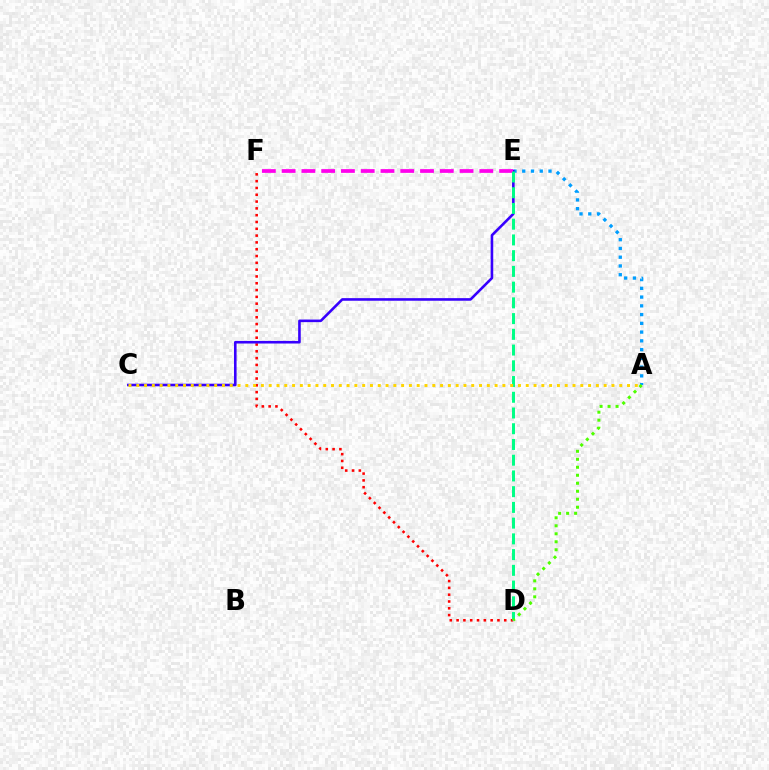{('D', 'F'): [{'color': '#ff0000', 'line_style': 'dotted', 'thickness': 1.85}], ('A', 'E'): [{'color': '#009eff', 'line_style': 'dotted', 'thickness': 2.38}], ('C', 'E'): [{'color': '#3700ff', 'line_style': 'solid', 'thickness': 1.87}], ('E', 'F'): [{'color': '#ff00ed', 'line_style': 'dashed', 'thickness': 2.69}], ('D', 'E'): [{'color': '#00ff86', 'line_style': 'dashed', 'thickness': 2.14}], ('A', 'D'): [{'color': '#4fff00', 'line_style': 'dotted', 'thickness': 2.17}], ('A', 'C'): [{'color': '#ffd500', 'line_style': 'dotted', 'thickness': 2.12}]}